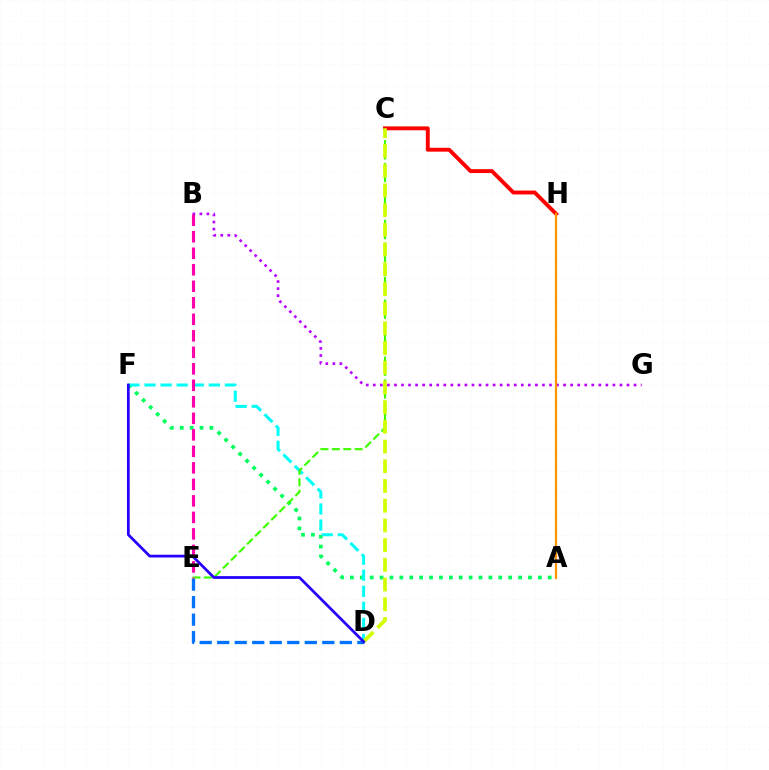{('B', 'G'): [{'color': '#b900ff', 'line_style': 'dotted', 'thickness': 1.91}], ('D', 'E'): [{'color': '#0074ff', 'line_style': 'dashed', 'thickness': 2.38}], ('A', 'F'): [{'color': '#00ff5c', 'line_style': 'dotted', 'thickness': 2.69}], ('D', 'F'): [{'color': '#00fff6', 'line_style': 'dashed', 'thickness': 2.18}, {'color': '#2500ff', 'line_style': 'solid', 'thickness': 1.98}], ('C', 'H'): [{'color': '#ff0000', 'line_style': 'solid', 'thickness': 2.8}], ('C', 'E'): [{'color': '#3dff00', 'line_style': 'dashed', 'thickness': 1.55}], ('C', 'D'): [{'color': '#d1ff00', 'line_style': 'dashed', 'thickness': 2.68}], ('B', 'E'): [{'color': '#ff00ac', 'line_style': 'dashed', 'thickness': 2.24}], ('A', 'H'): [{'color': '#ff9400', 'line_style': 'solid', 'thickness': 1.61}]}